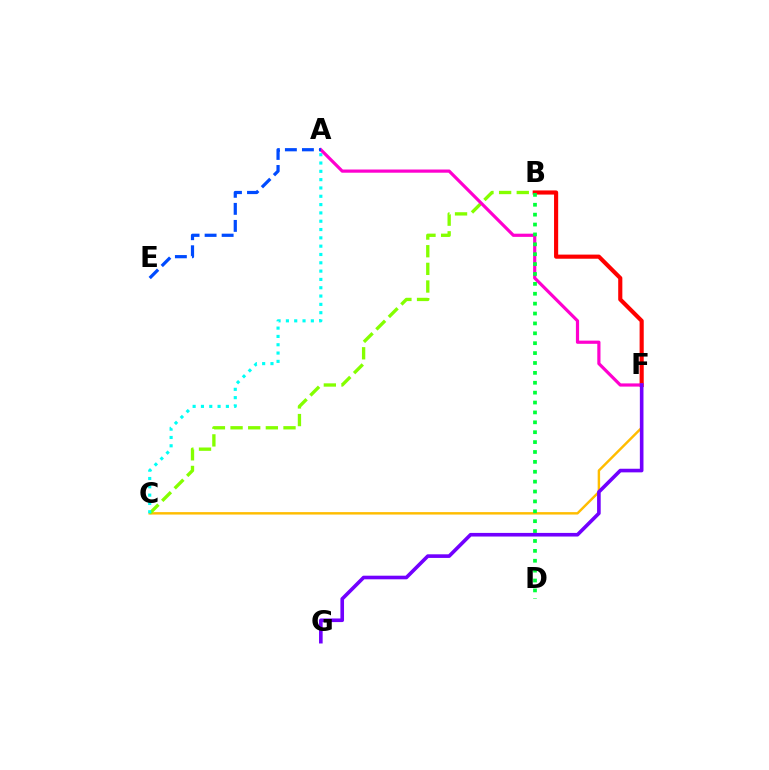{('C', 'F'): [{'color': '#ffbd00', 'line_style': 'solid', 'thickness': 1.75}], ('B', 'C'): [{'color': '#84ff00', 'line_style': 'dashed', 'thickness': 2.4}], ('A', 'C'): [{'color': '#00fff6', 'line_style': 'dotted', 'thickness': 2.26}], ('B', 'F'): [{'color': '#ff0000', 'line_style': 'solid', 'thickness': 2.97}], ('A', 'F'): [{'color': '#ff00cf', 'line_style': 'solid', 'thickness': 2.3}], ('B', 'D'): [{'color': '#00ff39', 'line_style': 'dotted', 'thickness': 2.69}], ('A', 'E'): [{'color': '#004bff', 'line_style': 'dashed', 'thickness': 2.31}], ('F', 'G'): [{'color': '#7200ff', 'line_style': 'solid', 'thickness': 2.61}]}